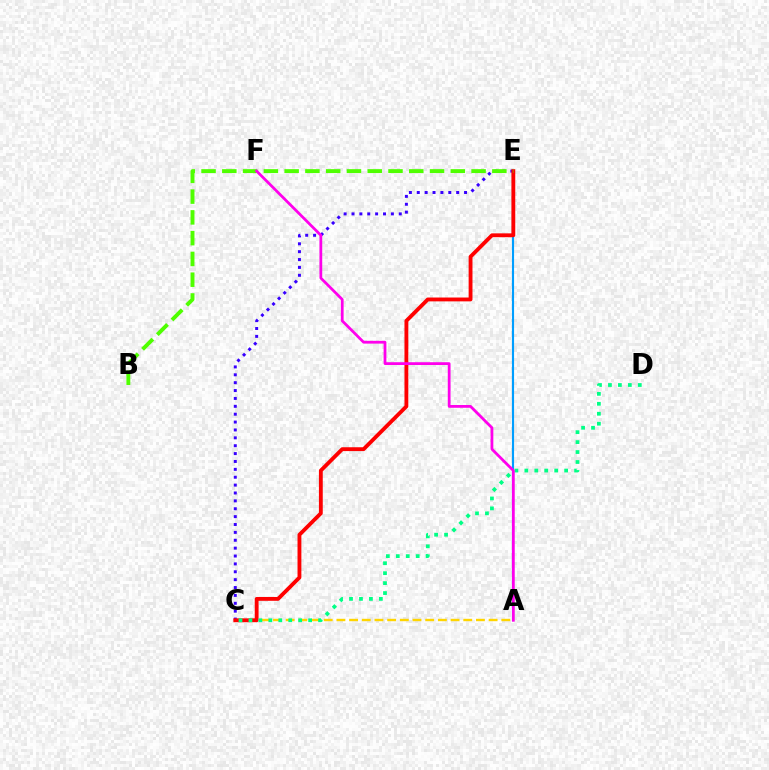{('A', 'E'): [{'color': '#009eff', 'line_style': 'solid', 'thickness': 1.53}], ('A', 'C'): [{'color': '#ffd500', 'line_style': 'dashed', 'thickness': 1.72}], ('C', 'E'): [{'color': '#3700ff', 'line_style': 'dotted', 'thickness': 2.14}, {'color': '#ff0000', 'line_style': 'solid', 'thickness': 2.77}], ('C', 'D'): [{'color': '#00ff86', 'line_style': 'dotted', 'thickness': 2.7}], ('B', 'E'): [{'color': '#4fff00', 'line_style': 'dashed', 'thickness': 2.82}], ('A', 'F'): [{'color': '#ff00ed', 'line_style': 'solid', 'thickness': 2.0}]}